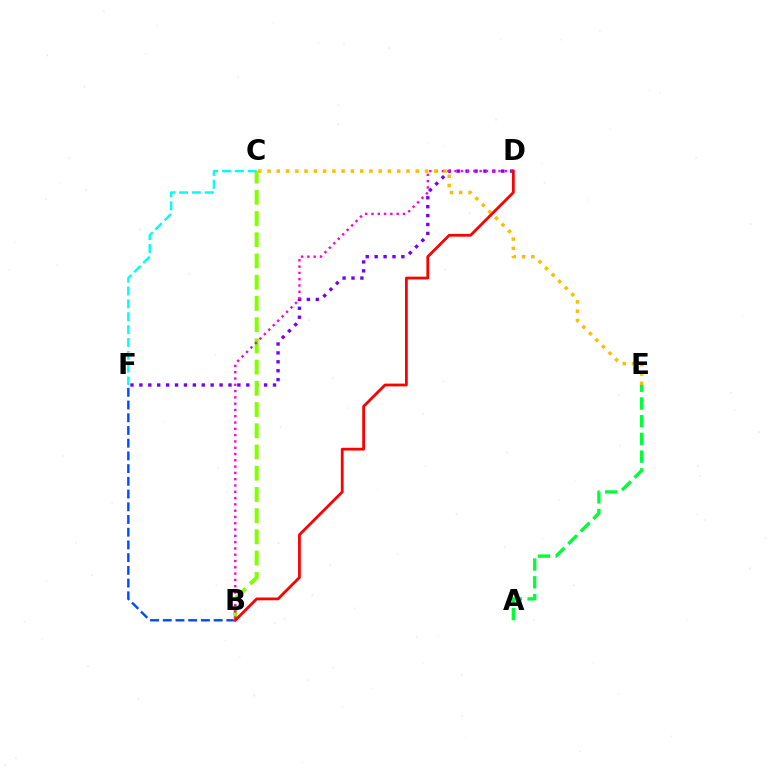{('A', 'E'): [{'color': '#00ff39', 'line_style': 'dashed', 'thickness': 2.41}], ('B', 'F'): [{'color': '#004bff', 'line_style': 'dashed', 'thickness': 1.73}], ('D', 'F'): [{'color': '#7200ff', 'line_style': 'dotted', 'thickness': 2.42}], ('B', 'C'): [{'color': '#84ff00', 'line_style': 'dashed', 'thickness': 2.88}], ('B', 'D'): [{'color': '#ff00cf', 'line_style': 'dotted', 'thickness': 1.71}, {'color': '#ff0000', 'line_style': 'solid', 'thickness': 2.01}], ('C', 'E'): [{'color': '#ffbd00', 'line_style': 'dotted', 'thickness': 2.52}], ('C', 'F'): [{'color': '#00fff6', 'line_style': 'dashed', 'thickness': 1.75}]}